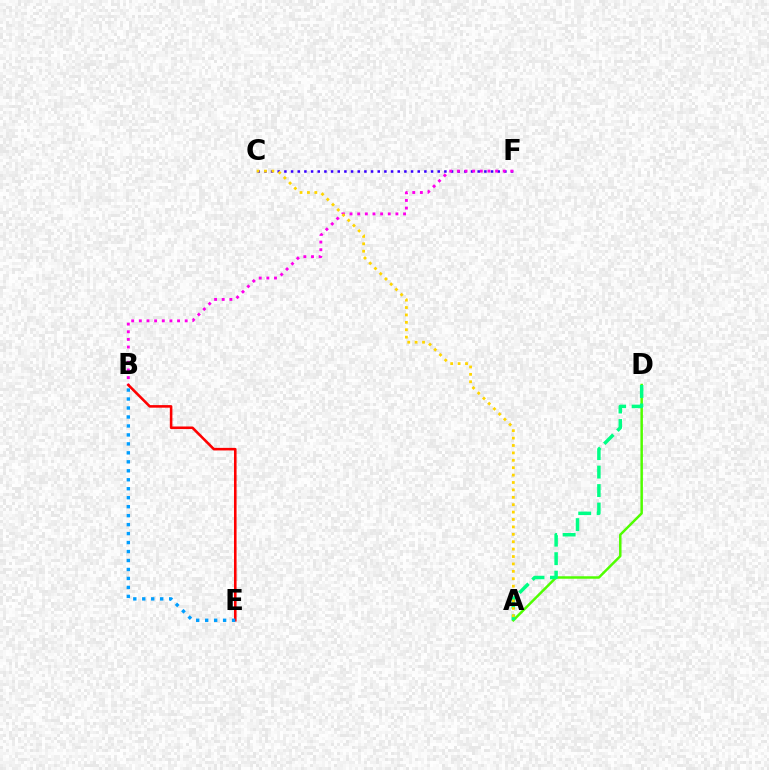{('C', 'F'): [{'color': '#3700ff', 'line_style': 'dotted', 'thickness': 1.81}], ('A', 'D'): [{'color': '#4fff00', 'line_style': 'solid', 'thickness': 1.79}, {'color': '#00ff86', 'line_style': 'dashed', 'thickness': 2.51}], ('B', 'F'): [{'color': '#ff00ed', 'line_style': 'dotted', 'thickness': 2.08}], ('B', 'E'): [{'color': '#ff0000', 'line_style': 'solid', 'thickness': 1.85}, {'color': '#009eff', 'line_style': 'dotted', 'thickness': 2.44}], ('A', 'C'): [{'color': '#ffd500', 'line_style': 'dotted', 'thickness': 2.01}]}